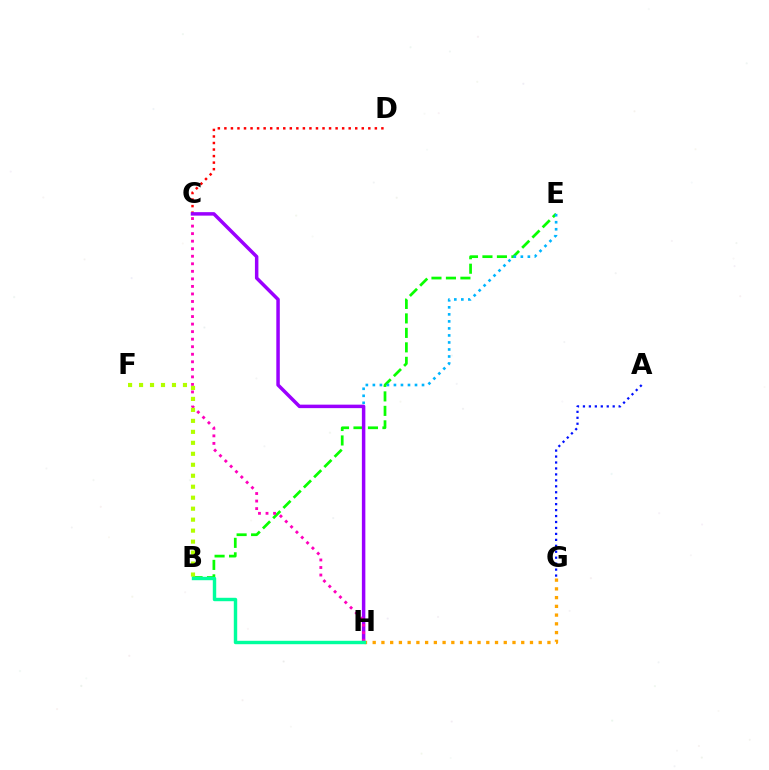{('B', 'E'): [{'color': '#08ff00', 'line_style': 'dashed', 'thickness': 1.97}], ('E', 'H'): [{'color': '#00b5ff', 'line_style': 'dotted', 'thickness': 1.91}], ('C', 'D'): [{'color': '#ff0000', 'line_style': 'dotted', 'thickness': 1.78}], ('C', 'H'): [{'color': '#9b00ff', 'line_style': 'solid', 'thickness': 2.5}, {'color': '#ff00bd', 'line_style': 'dotted', 'thickness': 2.05}], ('A', 'G'): [{'color': '#0010ff', 'line_style': 'dotted', 'thickness': 1.62}], ('G', 'H'): [{'color': '#ffa500', 'line_style': 'dotted', 'thickness': 2.37}], ('B', 'F'): [{'color': '#b3ff00', 'line_style': 'dotted', 'thickness': 2.98}], ('B', 'H'): [{'color': '#00ff9d', 'line_style': 'solid', 'thickness': 2.46}]}